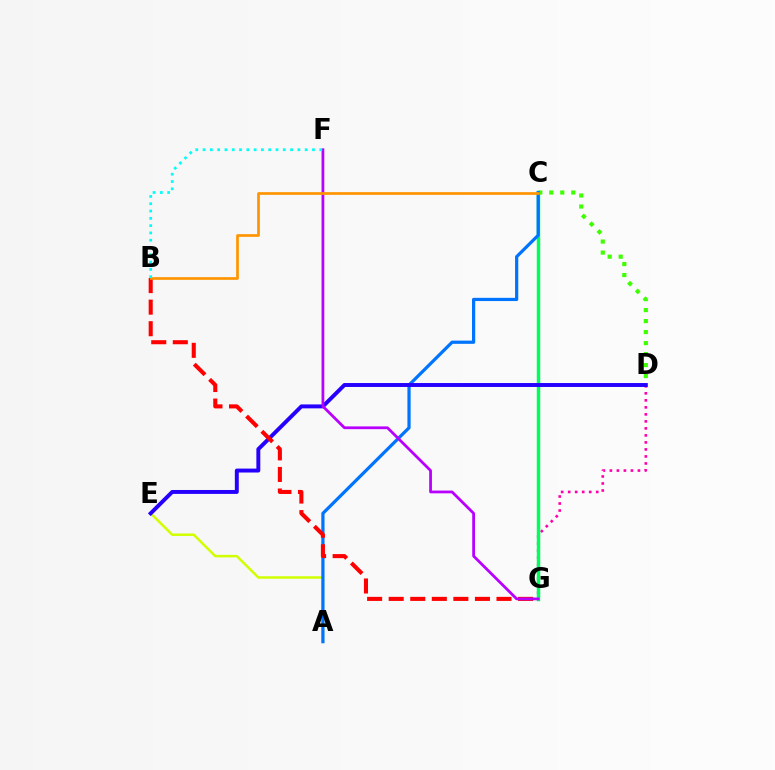{('A', 'E'): [{'color': '#d1ff00', 'line_style': 'solid', 'thickness': 1.8}], ('D', 'G'): [{'color': '#ff00ac', 'line_style': 'dotted', 'thickness': 1.9}], ('C', 'G'): [{'color': '#00ff5c', 'line_style': 'solid', 'thickness': 2.5}], ('C', 'D'): [{'color': '#3dff00', 'line_style': 'dotted', 'thickness': 2.99}], ('A', 'C'): [{'color': '#0074ff', 'line_style': 'solid', 'thickness': 2.32}], ('D', 'E'): [{'color': '#2500ff', 'line_style': 'solid', 'thickness': 2.83}], ('B', 'G'): [{'color': '#ff0000', 'line_style': 'dashed', 'thickness': 2.93}], ('F', 'G'): [{'color': '#b900ff', 'line_style': 'solid', 'thickness': 1.99}], ('B', 'C'): [{'color': '#ff9400', 'line_style': 'solid', 'thickness': 1.93}], ('B', 'F'): [{'color': '#00fff6', 'line_style': 'dotted', 'thickness': 1.98}]}